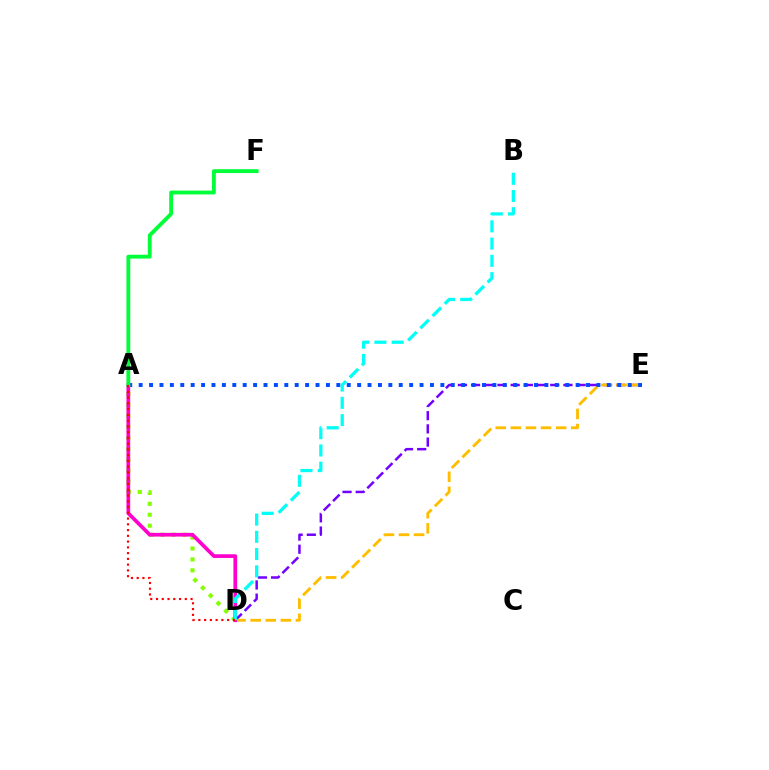{('A', 'D'): [{'color': '#84ff00', 'line_style': 'dotted', 'thickness': 2.97}, {'color': '#ff00cf', 'line_style': 'solid', 'thickness': 2.67}, {'color': '#ff0000', 'line_style': 'dotted', 'thickness': 1.56}], ('D', 'E'): [{'color': '#7200ff', 'line_style': 'dashed', 'thickness': 1.79}, {'color': '#ffbd00', 'line_style': 'dashed', 'thickness': 2.05}], ('A', 'E'): [{'color': '#004bff', 'line_style': 'dotted', 'thickness': 2.83}], ('A', 'F'): [{'color': '#00ff39', 'line_style': 'solid', 'thickness': 2.76}], ('B', 'D'): [{'color': '#00fff6', 'line_style': 'dashed', 'thickness': 2.34}]}